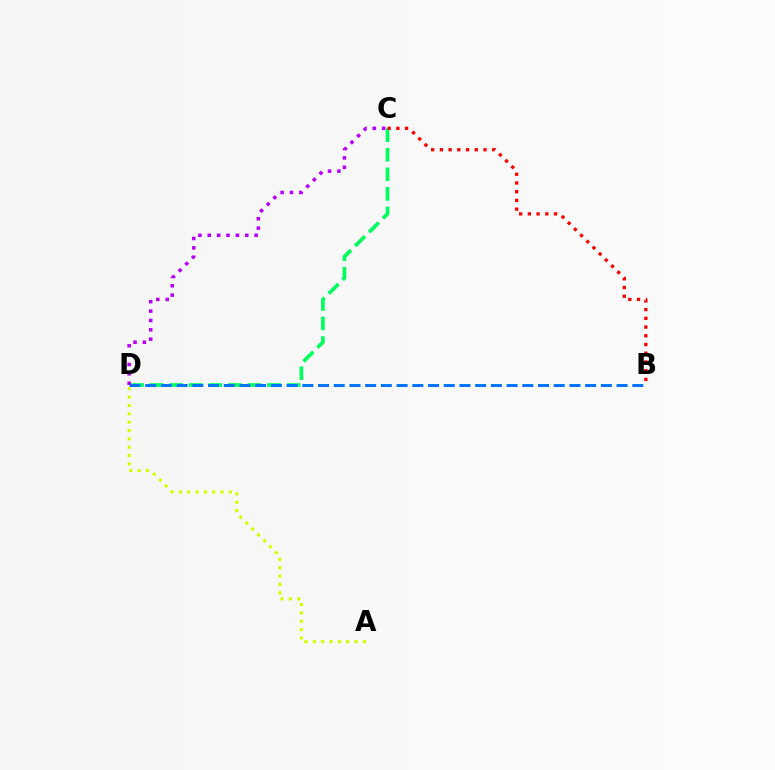{('C', 'D'): [{'color': '#00ff5c', 'line_style': 'dashed', 'thickness': 2.66}, {'color': '#b900ff', 'line_style': 'dotted', 'thickness': 2.55}], ('B', 'C'): [{'color': '#ff0000', 'line_style': 'dotted', 'thickness': 2.37}], ('B', 'D'): [{'color': '#0074ff', 'line_style': 'dashed', 'thickness': 2.13}], ('A', 'D'): [{'color': '#d1ff00', 'line_style': 'dotted', 'thickness': 2.27}]}